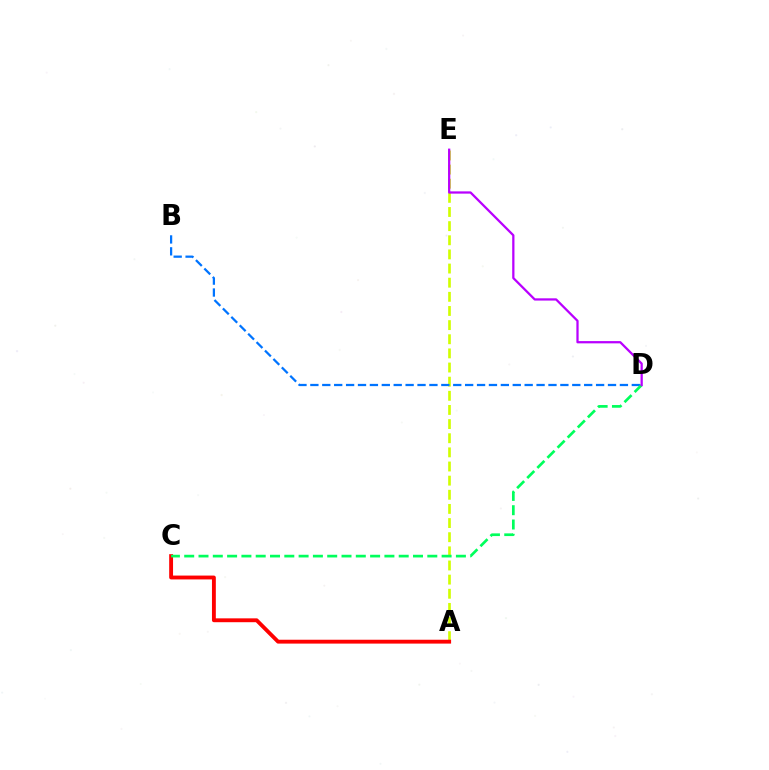{('A', 'E'): [{'color': '#d1ff00', 'line_style': 'dashed', 'thickness': 1.92}], ('A', 'C'): [{'color': '#ff0000', 'line_style': 'solid', 'thickness': 2.78}], ('B', 'D'): [{'color': '#0074ff', 'line_style': 'dashed', 'thickness': 1.62}], ('C', 'D'): [{'color': '#00ff5c', 'line_style': 'dashed', 'thickness': 1.94}], ('D', 'E'): [{'color': '#b900ff', 'line_style': 'solid', 'thickness': 1.63}]}